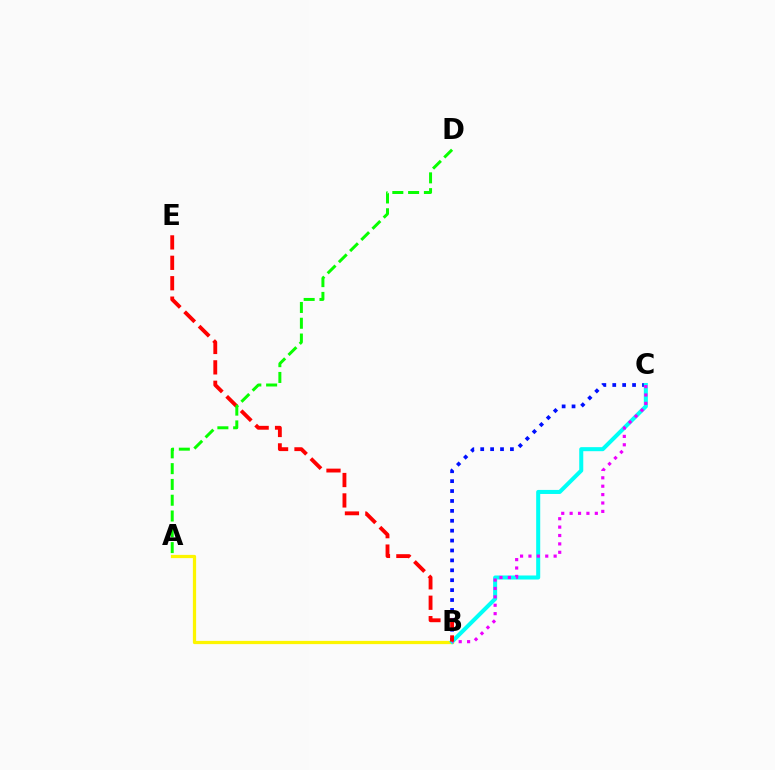{('A', 'B'): [{'color': '#fcf500', 'line_style': 'solid', 'thickness': 2.34}], ('B', 'C'): [{'color': '#0010ff', 'line_style': 'dotted', 'thickness': 2.69}, {'color': '#00fff6', 'line_style': 'solid', 'thickness': 2.91}, {'color': '#ee00ff', 'line_style': 'dotted', 'thickness': 2.28}], ('B', 'E'): [{'color': '#ff0000', 'line_style': 'dashed', 'thickness': 2.77}], ('A', 'D'): [{'color': '#08ff00', 'line_style': 'dashed', 'thickness': 2.15}]}